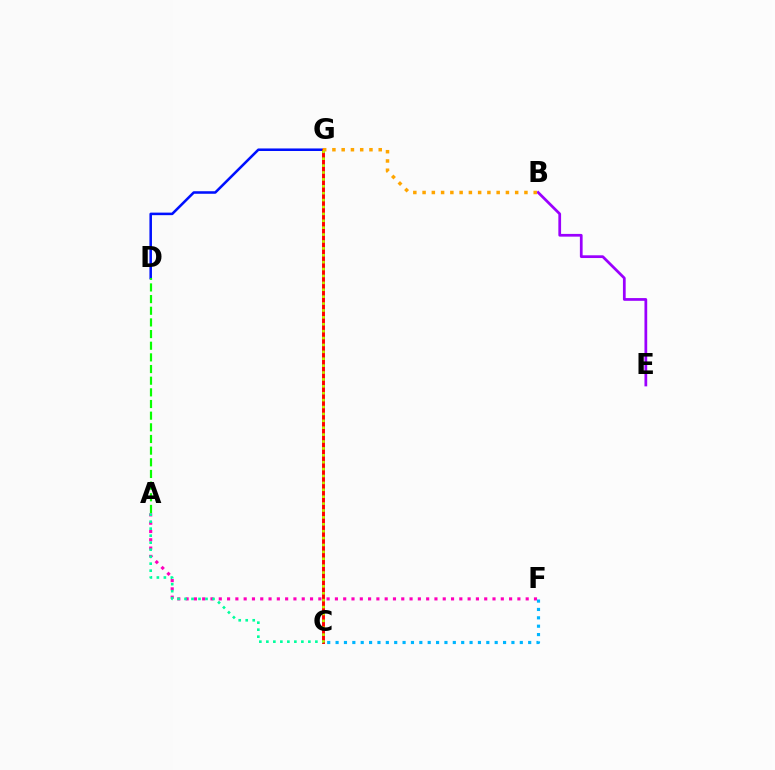{('B', 'E'): [{'color': '#9b00ff', 'line_style': 'solid', 'thickness': 1.97}], ('D', 'G'): [{'color': '#0010ff', 'line_style': 'solid', 'thickness': 1.83}], ('C', 'G'): [{'color': '#ff0000', 'line_style': 'solid', 'thickness': 2.11}, {'color': '#b3ff00', 'line_style': 'dotted', 'thickness': 1.87}], ('A', 'F'): [{'color': '#ff00bd', 'line_style': 'dotted', 'thickness': 2.25}], ('A', 'C'): [{'color': '#00ff9d', 'line_style': 'dotted', 'thickness': 1.9}], ('B', 'G'): [{'color': '#ffa500', 'line_style': 'dotted', 'thickness': 2.52}], ('A', 'D'): [{'color': '#08ff00', 'line_style': 'dashed', 'thickness': 1.58}], ('C', 'F'): [{'color': '#00b5ff', 'line_style': 'dotted', 'thickness': 2.28}]}